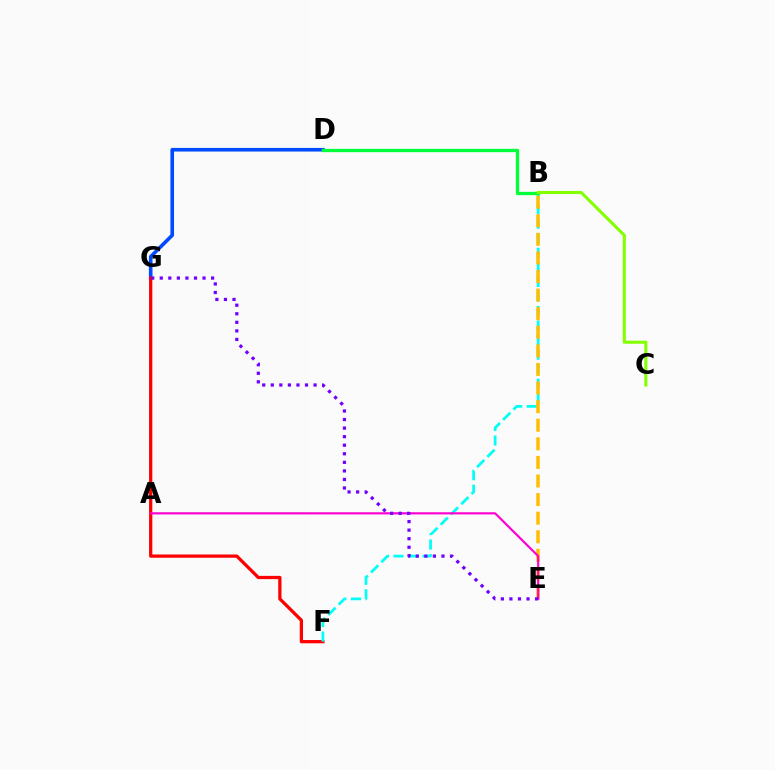{('D', 'G'): [{'color': '#004bff', 'line_style': 'solid', 'thickness': 2.61}], ('F', 'G'): [{'color': '#ff0000', 'line_style': 'solid', 'thickness': 2.35}], ('B', 'F'): [{'color': '#00fff6', 'line_style': 'dashed', 'thickness': 1.98}], ('B', 'E'): [{'color': '#ffbd00', 'line_style': 'dashed', 'thickness': 2.53}], ('A', 'E'): [{'color': '#ff00cf', 'line_style': 'solid', 'thickness': 1.56}], ('B', 'D'): [{'color': '#00ff39', 'line_style': 'solid', 'thickness': 2.37}], ('B', 'C'): [{'color': '#84ff00', 'line_style': 'solid', 'thickness': 2.22}], ('E', 'G'): [{'color': '#7200ff', 'line_style': 'dotted', 'thickness': 2.33}]}